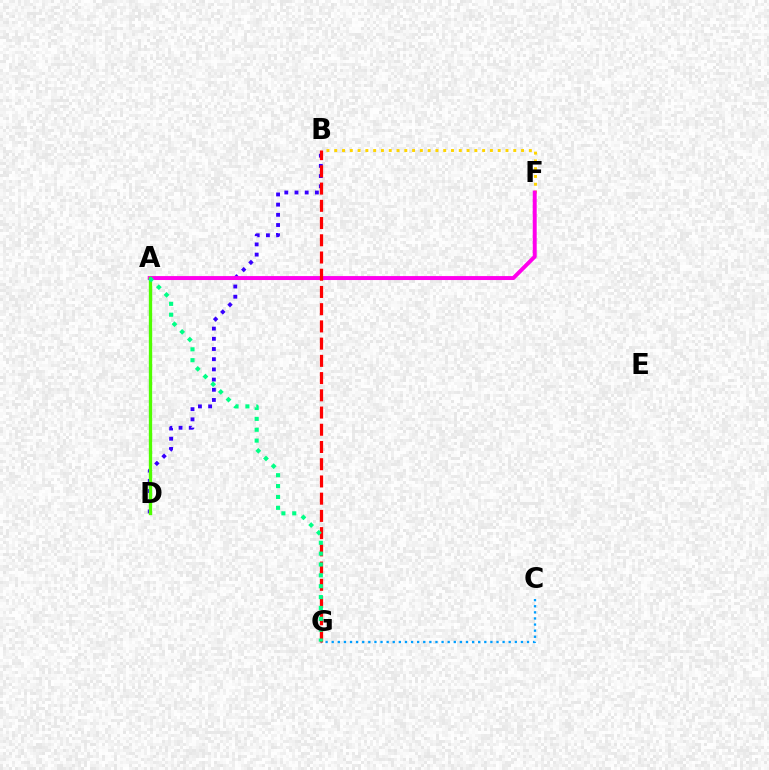{('B', 'D'): [{'color': '#3700ff', 'line_style': 'dotted', 'thickness': 2.77}], ('B', 'F'): [{'color': '#ffd500', 'line_style': 'dotted', 'thickness': 2.11}], ('A', 'F'): [{'color': '#ff00ed', 'line_style': 'solid', 'thickness': 2.85}], ('A', 'D'): [{'color': '#4fff00', 'line_style': 'solid', 'thickness': 2.4}], ('C', 'G'): [{'color': '#009eff', 'line_style': 'dotted', 'thickness': 1.66}], ('B', 'G'): [{'color': '#ff0000', 'line_style': 'dashed', 'thickness': 2.34}], ('A', 'G'): [{'color': '#00ff86', 'line_style': 'dotted', 'thickness': 2.95}]}